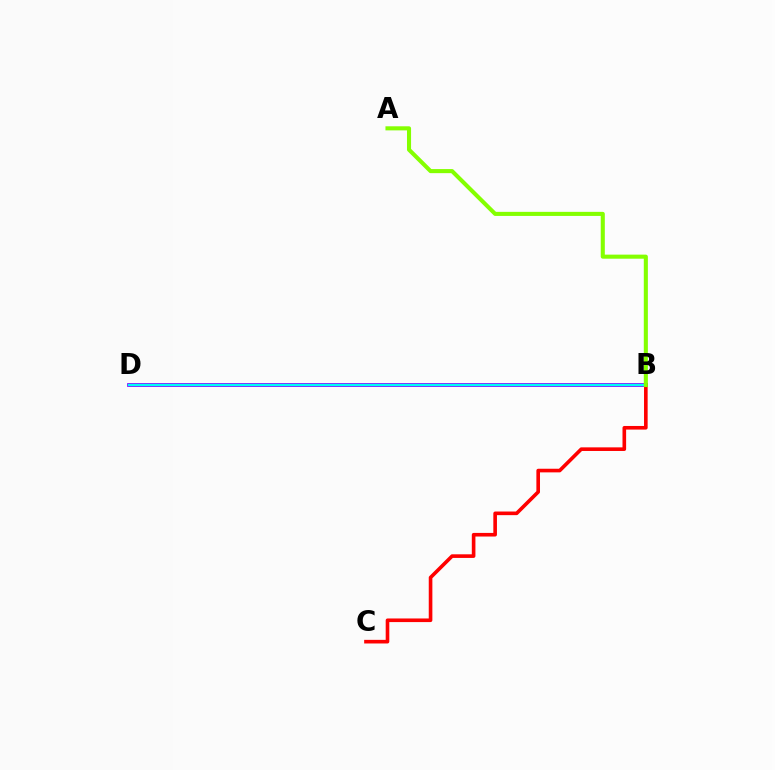{('B', 'D'): [{'color': '#7200ff', 'line_style': 'solid', 'thickness': 2.65}, {'color': '#00fff6', 'line_style': 'solid', 'thickness': 1.57}], ('B', 'C'): [{'color': '#ff0000', 'line_style': 'solid', 'thickness': 2.61}], ('A', 'B'): [{'color': '#84ff00', 'line_style': 'solid', 'thickness': 2.93}]}